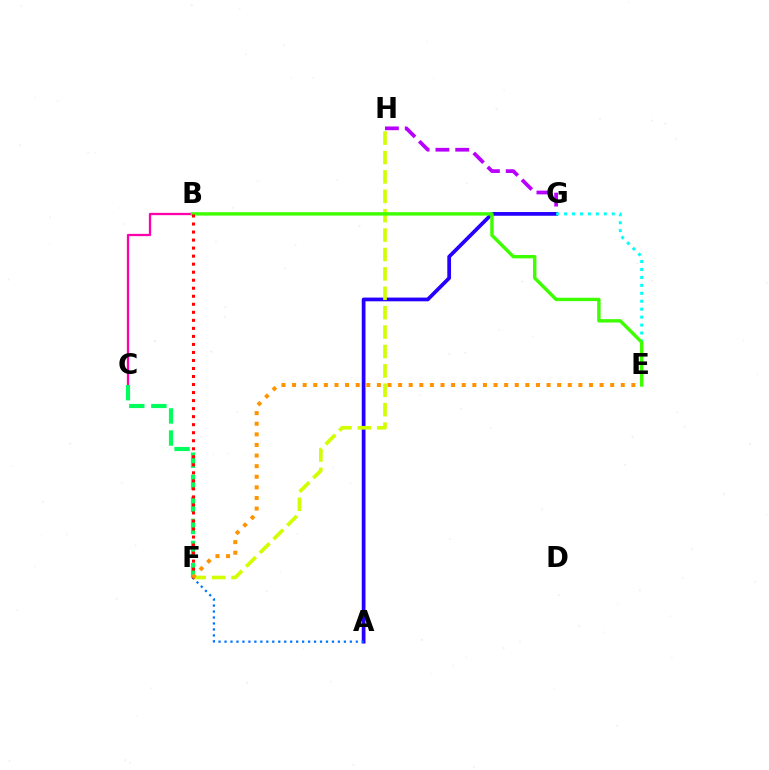{('G', 'H'): [{'color': '#b900ff', 'line_style': 'dashed', 'thickness': 2.69}], ('A', 'G'): [{'color': '#2500ff', 'line_style': 'solid', 'thickness': 2.69}], ('E', 'G'): [{'color': '#00fff6', 'line_style': 'dotted', 'thickness': 2.16}], ('B', 'C'): [{'color': '#ff00ac', 'line_style': 'solid', 'thickness': 1.65}], ('F', 'H'): [{'color': '#d1ff00', 'line_style': 'dashed', 'thickness': 2.63}], ('C', 'F'): [{'color': '#00ff5c', 'line_style': 'dashed', 'thickness': 3.0}], ('B', 'E'): [{'color': '#3dff00', 'line_style': 'solid', 'thickness': 2.44}], ('A', 'F'): [{'color': '#0074ff', 'line_style': 'dotted', 'thickness': 1.62}], ('B', 'F'): [{'color': '#ff0000', 'line_style': 'dotted', 'thickness': 2.18}], ('E', 'F'): [{'color': '#ff9400', 'line_style': 'dotted', 'thickness': 2.88}]}